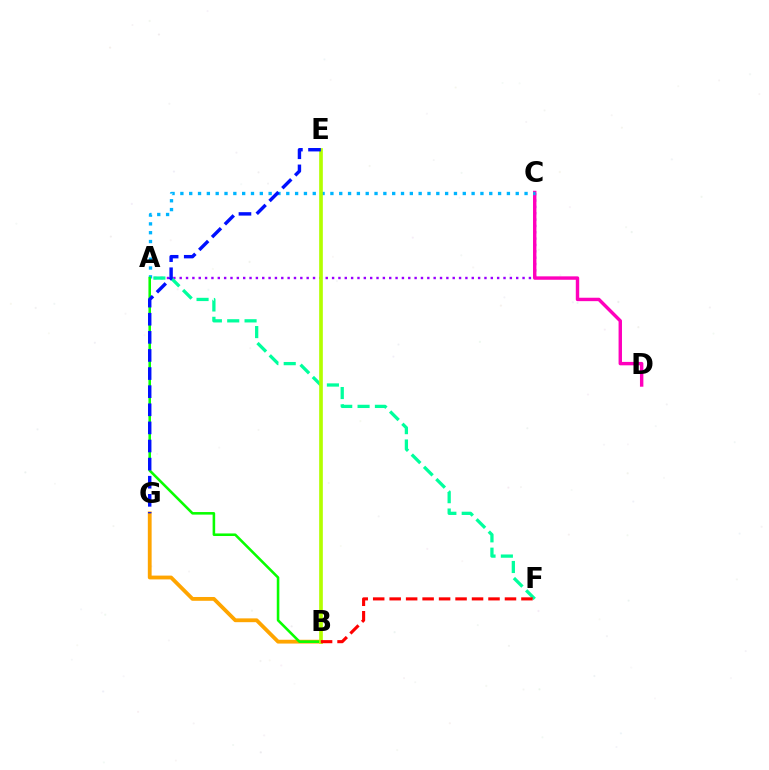{('B', 'G'): [{'color': '#ffa500', 'line_style': 'solid', 'thickness': 2.74}], ('A', 'C'): [{'color': '#9b00ff', 'line_style': 'dotted', 'thickness': 1.73}, {'color': '#00b5ff', 'line_style': 'dotted', 'thickness': 2.4}], ('C', 'D'): [{'color': '#ff00bd', 'line_style': 'solid', 'thickness': 2.46}], ('A', 'F'): [{'color': '#00ff9d', 'line_style': 'dashed', 'thickness': 2.36}], ('A', 'B'): [{'color': '#08ff00', 'line_style': 'solid', 'thickness': 1.85}], ('B', 'E'): [{'color': '#b3ff00', 'line_style': 'solid', 'thickness': 2.64}], ('B', 'F'): [{'color': '#ff0000', 'line_style': 'dashed', 'thickness': 2.24}], ('E', 'G'): [{'color': '#0010ff', 'line_style': 'dashed', 'thickness': 2.46}]}